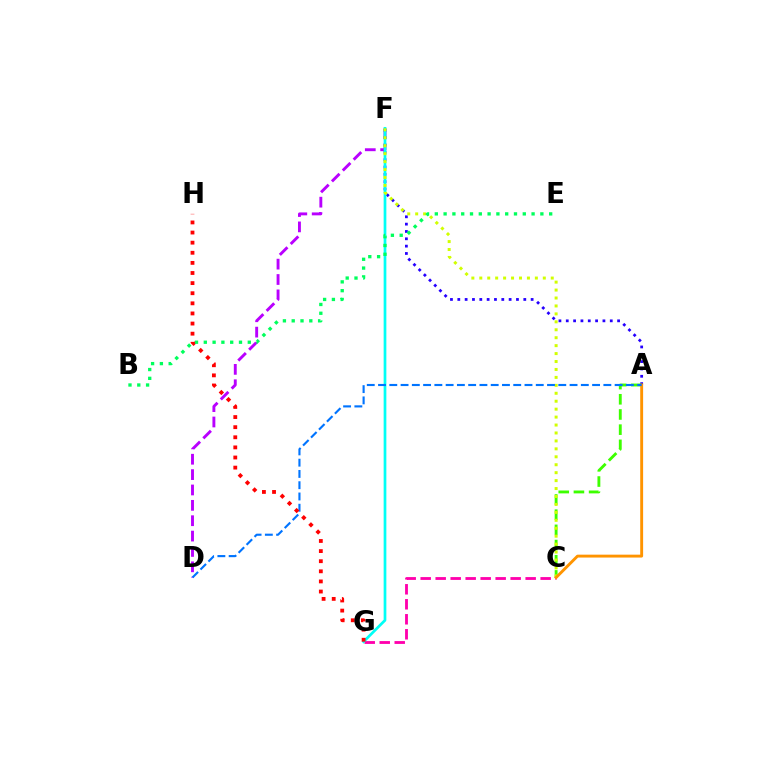{('D', 'F'): [{'color': '#b900ff', 'line_style': 'dashed', 'thickness': 2.09}], ('A', 'F'): [{'color': '#2500ff', 'line_style': 'dotted', 'thickness': 1.99}], ('A', 'C'): [{'color': '#3dff00', 'line_style': 'dashed', 'thickness': 2.06}, {'color': '#ff9400', 'line_style': 'solid', 'thickness': 2.08}], ('C', 'G'): [{'color': '#ff00ac', 'line_style': 'dashed', 'thickness': 2.04}], ('F', 'G'): [{'color': '#00fff6', 'line_style': 'solid', 'thickness': 1.95}], ('C', 'F'): [{'color': '#d1ff00', 'line_style': 'dotted', 'thickness': 2.16}], ('A', 'D'): [{'color': '#0074ff', 'line_style': 'dashed', 'thickness': 1.53}], ('G', 'H'): [{'color': '#ff0000', 'line_style': 'dotted', 'thickness': 2.75}], ('B', 'E'): [{'color': '#00ff5c', 'line_style': 'dotted', 'thickness': 2.39}]}